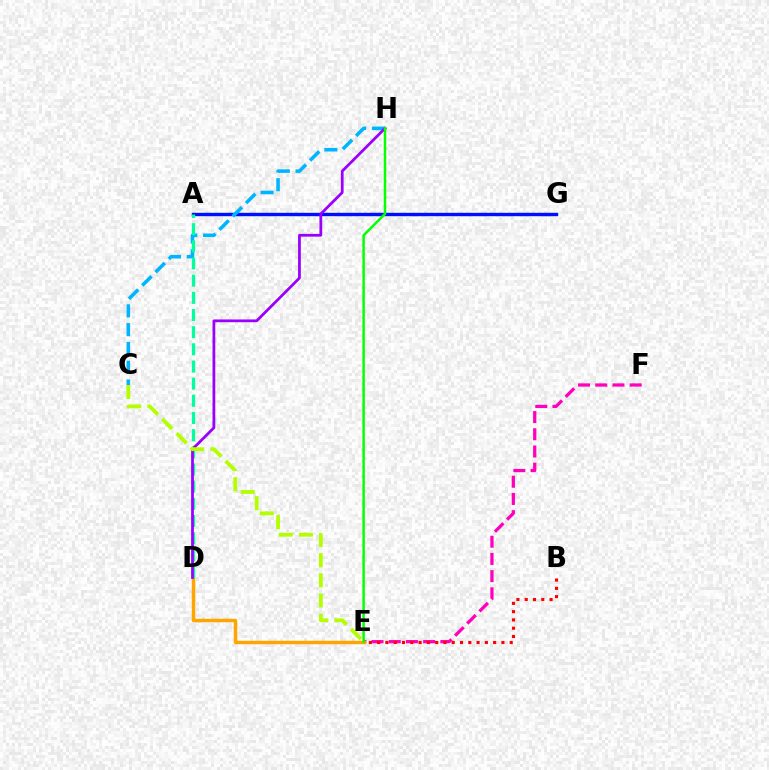{('E', 'F'): [{'color': '#ff00bd', 'line_style': 'dashed', 'thickness': 2.34}], ('A', 'G'): [{'color': '#0010ff', 'line_style': 'solid', 'thickness': 2.45}], ('C', 'H'): [{'color': '#00b5ff', 'line_style': 'dashed', 'thickness': 2.56}], ('D', 'E'): [{'color': '#ffa500', 'line_style': 'solid', 'thickness': 2.48}], ('A', 'D'): [{'color': '#00ff9d', 'line_style': 'dashed', 'thickness': 2.33}], ('D', 'H'): [{'color': '#9b00ff', 'line_style': 'solid', 'thickness': 1.99}], ('B', 'E'): [{'color': '#ff0000', 'line_style': 'dotted', 'thickness': 2.25}], ('C', 'E'): [{'color': '#b3ff00', 'line_style': 'dashed', 'thickness': 2.74}], ('E', 'H'): [{'color': '#08ff00', 'line_style': 'solid', 'thickness': 1.79}]}